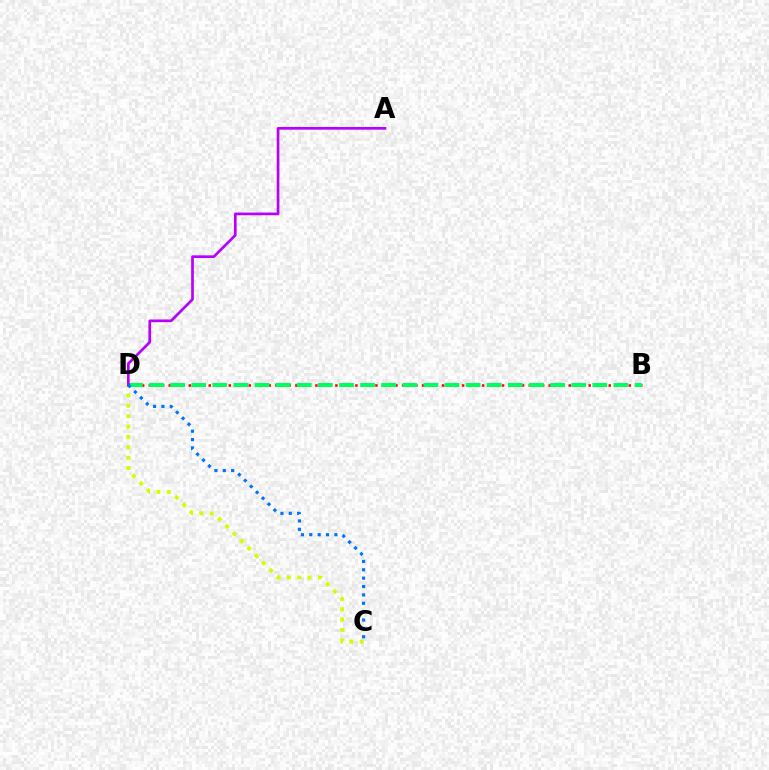{('B', 'D'): [{'color': '#ff0000', 'line_style': 'dotted', 'thickness': 1.81}, {'color': '#00ff5c', 'line_style': 'dashed', 'thickness': 2.87}], ('C', 'D'): [{'color': '#d1ff00', 'line_style': 'dotted', 'thickness': 2.82}, {'color': '#0074ff', 'line_style': 'dotted', 'thickness': 2.27}], ('A', 'D'): [{'color': '#b900ff', 'line_style': 'solid', 'thickness': 1.93}]}